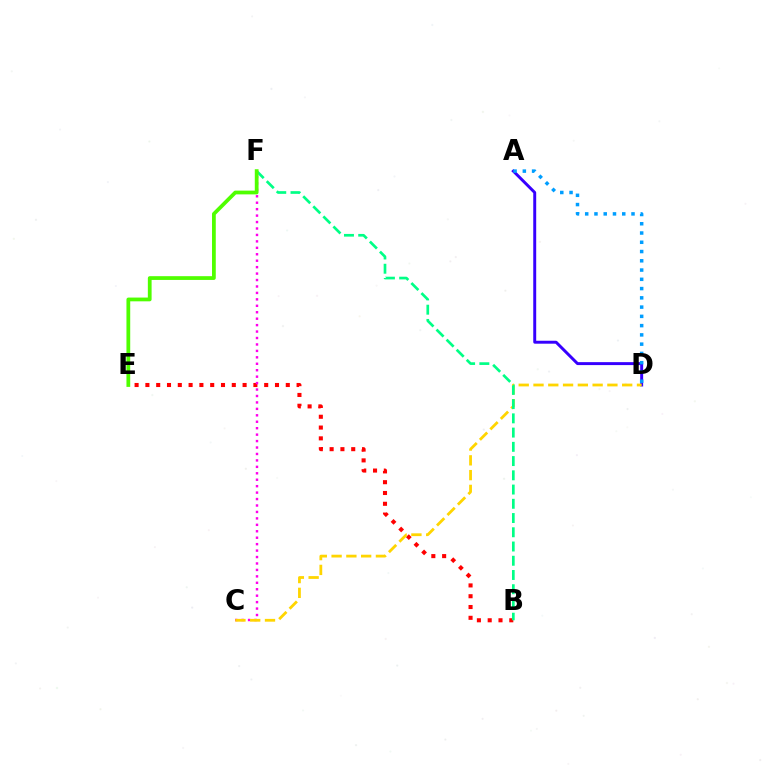{('B', 'E'): [{'color': '#ff0000', 'line_style': 'dotted', 'thickness': 2.93}], ('A', 'D'): [{'color': '#3700ff', 'line_style': 'solid', 'thickness': 2.12}, {'color': '#009eff', 'line_style': 'dotted', 'thickness': 2.52}], ('C', 'F'): [{'color': '#ff00ed', 'line_style': 'dotted', 'thickness': 1.75}], ('C', 'D'): [{'color': '#ffd500', 'line_style': 'dashed', 'thickness': 2.01}], ('B', 'F'): [{'color': '#00ff86', 'line_style': 'dashed', 'thickness': 1.93}], ('E', 'F'): [{'color': '#4fff00', 'line_style': 'solid', 'thickness': 2.71}]}